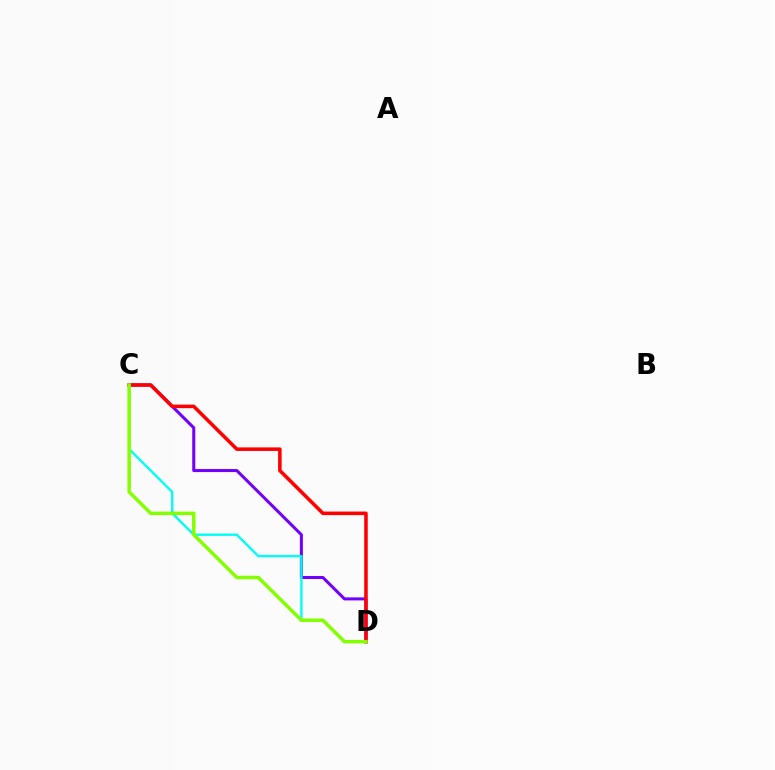{('C', 'D'): [{'color': '#7200ff', 'line_style': 'solid', 'thickness': 2.19}, {'color': '#00fff6', 'line_style': 'solid', 'thickness': 1.7}, {'color': '#ff0000', 'line_style': 'solid', 'thickness': 2.56}, {'color': '#84ff00', 'line_style': 'solid', 'thickness': 2.49}]}